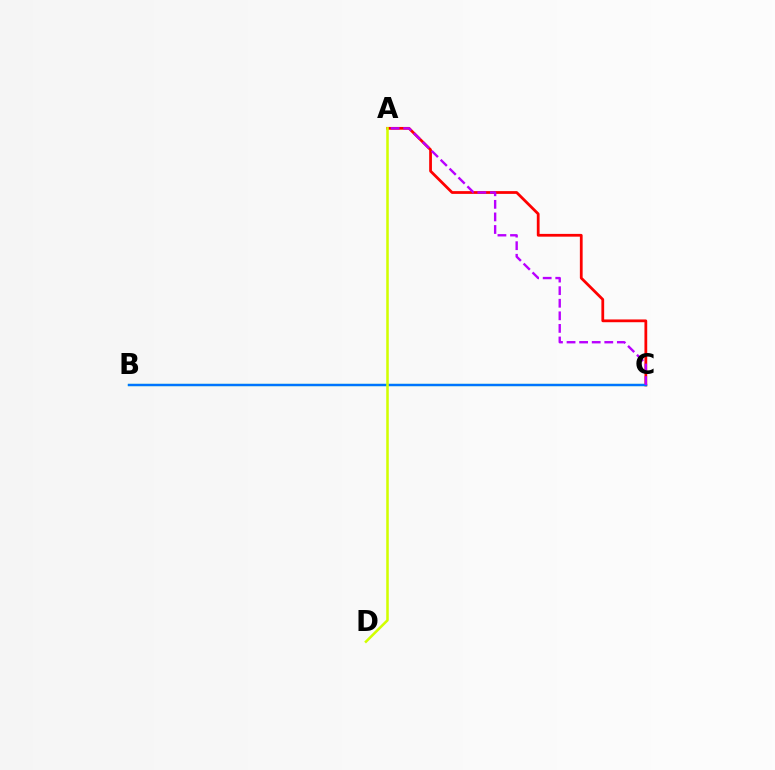{('A', 'C'): [{'color': '#ff0000', 'line_style': 'solid', 'thickness': 1.99}, {'color': '#b900ff', 'line_style': 'dashed', 'thickness': 1.71}], ('B', 'C'): [{'color': '#00ff5c', 'line_style': 'solid', 'thickness': 1.56}, {'color': '#0074ff', 'line_style': 'solid', 'thickness': 1.72}], ('A', 'D'): [{'color': '#d1ff00', 'line_style': 'solid', 'thickness': 1.83}]}